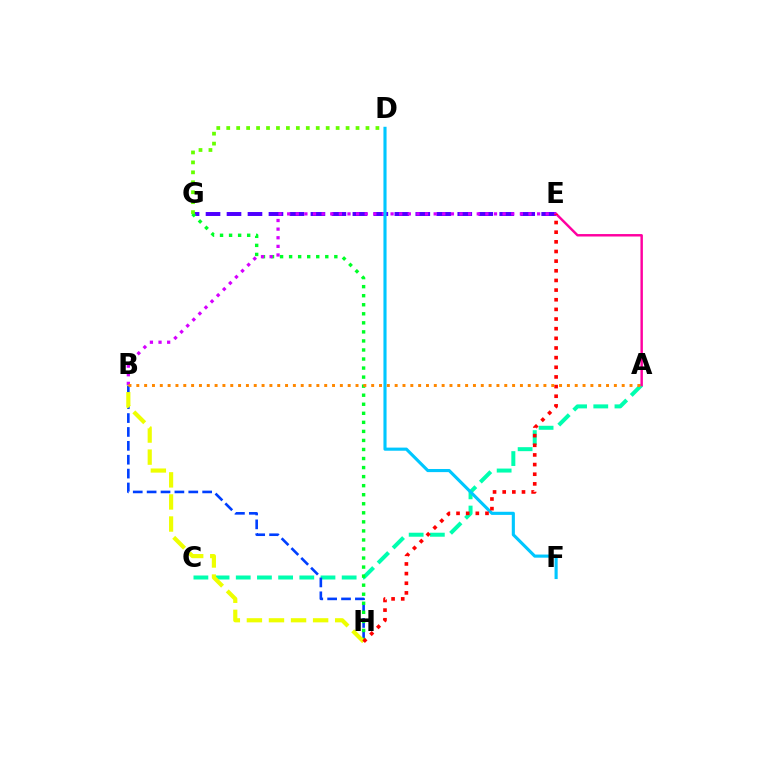{('A', 'C'): [{'color': '#00ffaf', 'line_style': 'dashed', 'thickness': 2.88}], ('A', 'E'): [{'color': '#ff00a0', 'line_style': 'solid', 'thickness': 1.76}], ('E', 'G'): [{'color': '#4f00ff', 'line_style': 'dashed', 'thickness': 2.85}], ('B', 'H'): [{'color': '#003fff', 'line_style': 'dashed', 'thickness': 1.89}, {'color': '#eeff00', 'line_style': 'dashed', 'thickness': 3.0}], ('G', 'H'): [{'color': '#00ff27', 'line_style': 'dotted', 'thickness': 2.46}], ('D', 'G'): [{'color': '#66ff00', 'line_style': 'dotted', 'thickness': 2.7}], ('B', 'E'): [{'color': '#d600ff', 'line_style': 'dotted', 'thickness': 2.34}], ('D', 'F'): [{'color': '#00c7ff', 'line_style': 'solid', 'thickness': 2.25}], ('E', 'H'): [{'color': '#ff0000', 'line_style': 'dotted', 'thickness': 2.62}], ('A', 'B'): [{'color': '#ff8800', 'line_style': 'dotted', 'thickness': 2.13}]}